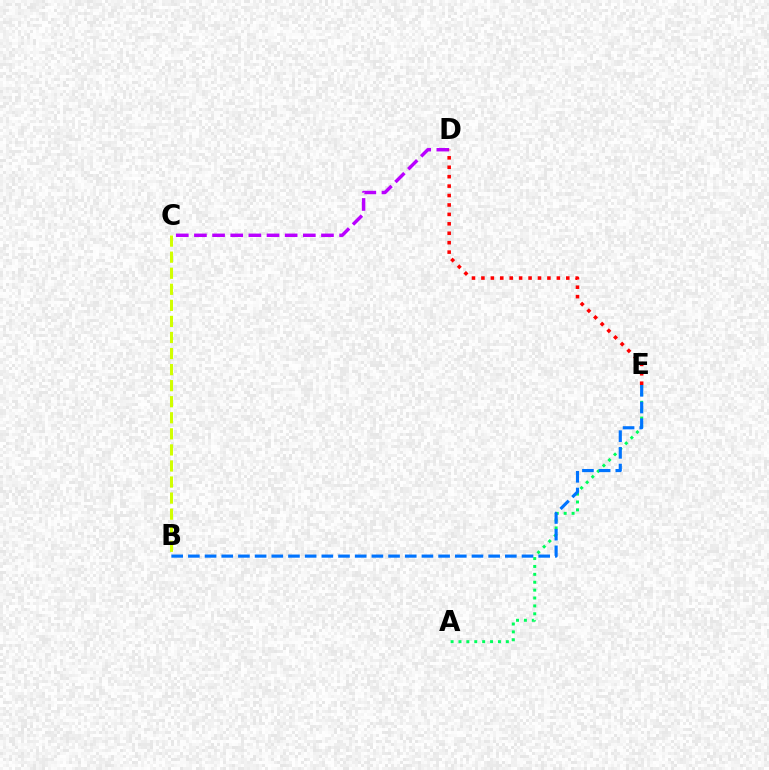{('A', 'E'): [{'color': '#00ff5c', 'line_style': 'dotted', 'thickness': 2.14}], ('B', 'E'): [{'color': '#0074ff', 'line_style': 'dashed', 'thickness': 2.27}], ('C', 'D'): [{'color': '#b900ff', 'line_style': 'dashed', 'thickness': 2.47}], ('B', 'C'): [{'color': '#d1ff00', 'line_style': 'dashed', 'thickness': 2.18}], ('D', 'E'): [{'color': '#ff0000', 'line_style': 'dotted', 'thickness': 2.56}]}